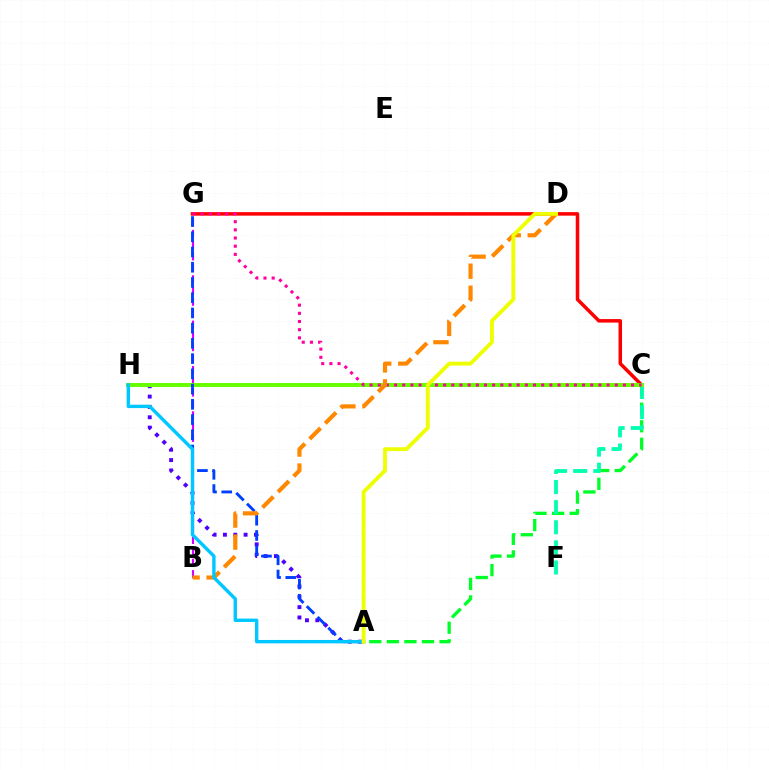{('B', 'G'): [{'color': '#d600ff', 'line_style': 'dashed', 'thickness': 1.54}], ('C', 'G'): [{'color': '#ff0000', 'line_style': 'solid', 'thickness': 2.52}, {'color': '#ff00a0', 'line_style': 'dotted', 'thickness': 2.22}], ('A', 'C'): [{'color': '#00ff27', 'line_style': 'dashed', 'thickness': 2.39}], ('A', 'H'): [{'color': '#4f00ff', 'line_style': 'dotted', 'thickness': 2.81}, {'color': '#00c7ff', 'line_style': 'solid', 'thickness': 2.45}], ('C', 'F'): [{'color': '#00ffaf', 'line_style': 'dashed', 'thickness': 2.73}], ('C', 'H'): [{'color': '#66ff00', 'line_style': 'solid', 'thickness': 2.85}], ('A', 'G'): [{'color': '#003fff', 'line_style': 'dashed', 'thickness': 2.07}], ('B', 'D'): [{'color': '#ff8800', 'line_style': 'dashed', 'thickness': 2.99}], ('A', 'D'): [{'color': '#eeff00', 'line_style': 'solid', 'thickness': 2.77}]}